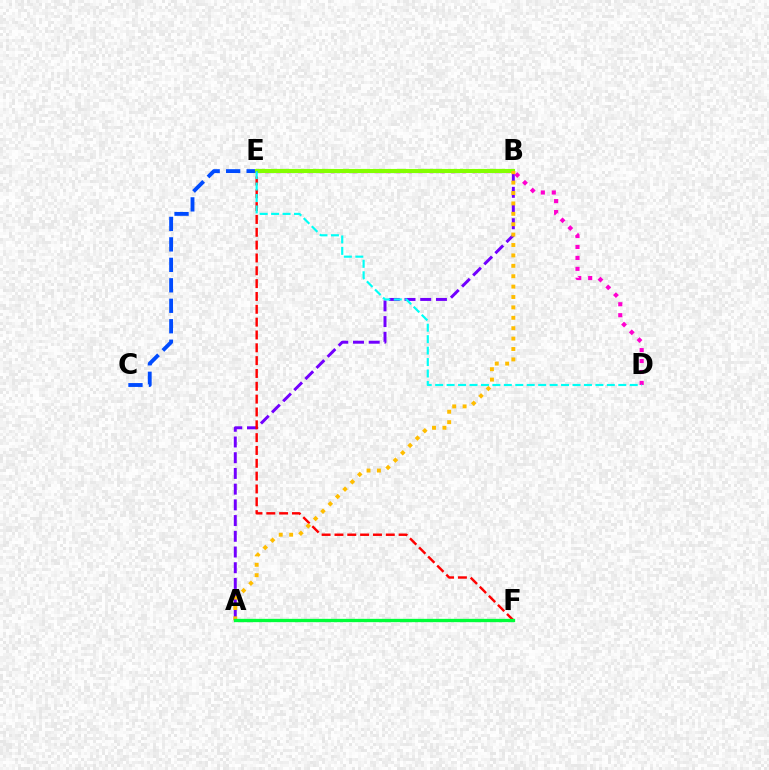{('A', 'B'): [{'color': '#7200ff', 'line_style': 'dashed', 'thickness': 2.13}, {'color': '#ffbd00', 'line_style': 'dotted', 'thickness': 2.83}], ('B', 'C'): [{'color': '#004bff', 'line_style': 'dashed', 'thickness': 2.78}], ('D', 'E'): [{'color': '#ff00cf', 'line_style': 'dotted', 'thickness': 2.97}, {'color': '#00fff6', 'line_style': 'dashed', 'thickness': 1.55}], ('B', 'E'): [{'color': '#84ff00', 'line_style': 'solid', 'thickness': 2.96}], ('E', 'F'): [{'color': '#ff0000', 'line_style': 'dashed', 'thickness': 1.74}], ('A', 'F'): [{'color': '#00ff39', 'line_style': 'solid', 'thickness': 2.39}]}